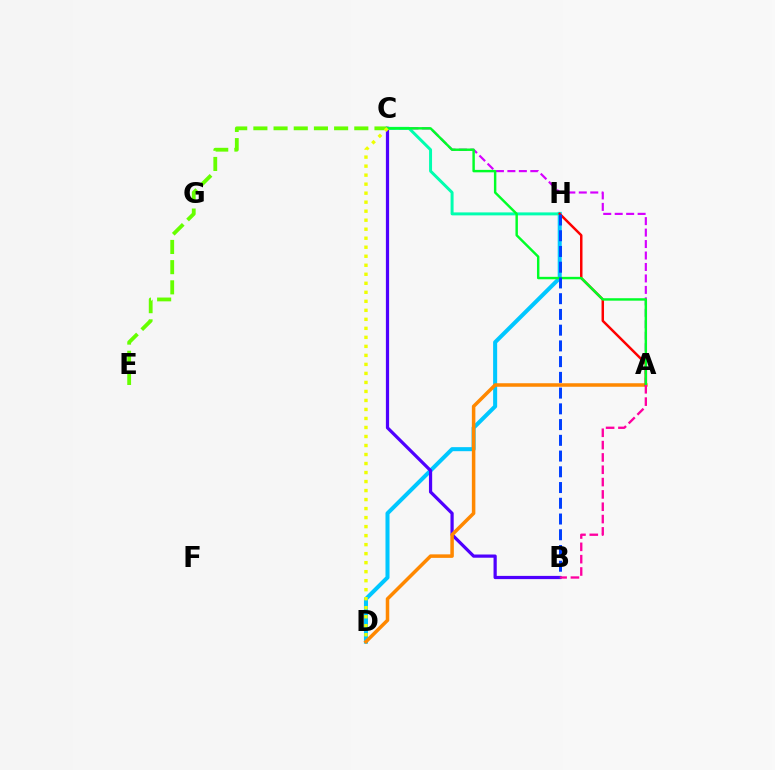{('D', 'H'): [{'color': '#00c7ff', 'line_style': 'solid', 'thickness': 2.91}], ('A', 'C'): [{'color': '#d600ff', 'line_style': 'dashed', 'thickness': 1.56}, {'color': '#00ff27', 'line_style': 'solid', 'thickness': 1.76}], ('C', 'E'): [{'color': '#66ff00', 'line_style': 'dashed', 'thickness': 2.74}], ('B', 'C'): [{'color': '#4f00ff', 'line_style': 'solid', 'thickness': 2.32}], ('C', 'H'): [{'color': '#00ffaf', 'line_style': 'solid', 'thickness': 2.14}], ('A', 'D'): [{'color': '#ff8800', 'line_style': 'solid', 'thickness': 2.53}], ('A', 'H'): [{'color': '#ff0000', 'line_style': 'solid', 'thickness': 1.78}], ('B', 'H'): [{'color': '#003fff', 'line_style': 'dashed', 'thickness': 2.14}], ('C', 'D'): [{'color': '#eeff00', 'line_style': 'dotted', 'thickness': 2.45}], ('A', 'B'): [{'color': '#ff00a0', 'line_style': 'dashed', 'thickness': 1.67}]}